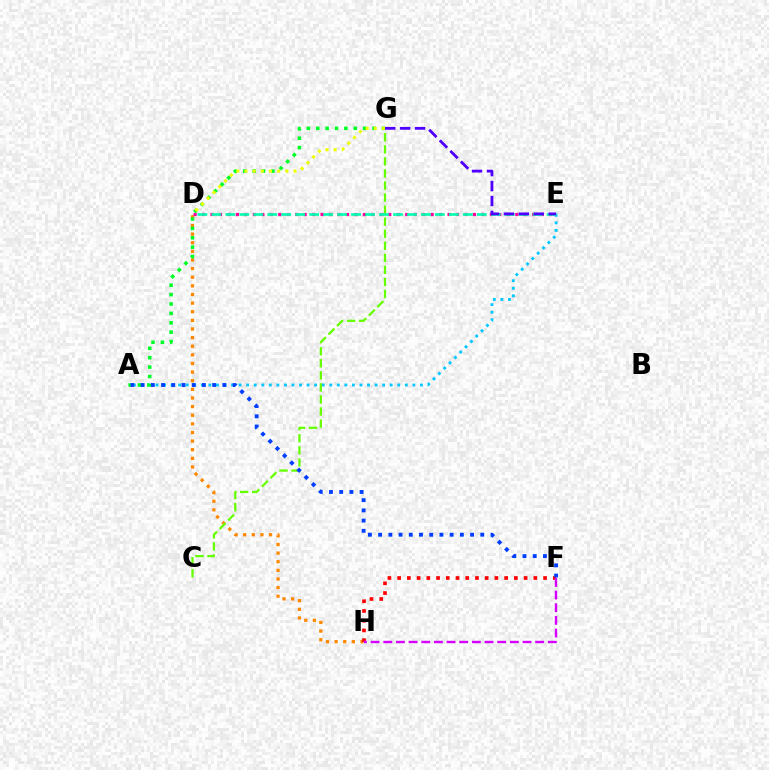{('D', 'H'): [{'color': '#ff8800', 'line_style': 'dotted', 'thickness': 2.34}], ('D', 'E'): [{'color': '#ff00a0', 'line_style': 'dotted', 'thickness': 2.3}, {'color': '#00ffaf', 'line_style': 'dashed', 'thickness': 1.9}], ('F', 'H'): [{'color': '#ff0000', 'line_style': 'dotted', 'thickness': 2.64}, {'color': '#d600ff', 'line_style': 'dashed', 'thickness': 1.72}], ('A', 'E'): [{'color': '#00c7ff', 'line_style': 'dotted', 'thickness': 2.05}], ('C', 'G'): [{'color': '#66ff00', 'line_style': 'dashed', 'thickness': 1.64}], ('A', 'G'): [{'color': '#00ff27', 'line_style': 'dotted', 'thickness': 2.55}], ('A', 'F'): [{'color': '#003fff', 'line_style': 'dotted', 'thickness': 2.78}], ('D', 'G'): [{'color': '#eeff00', 'line_style': 'dotted', 'thickness': 2.22}], ('E', 'G'): [{'color': '#4f00ff', 'line_style': 'dashed', 'thickness': 2.03}]}